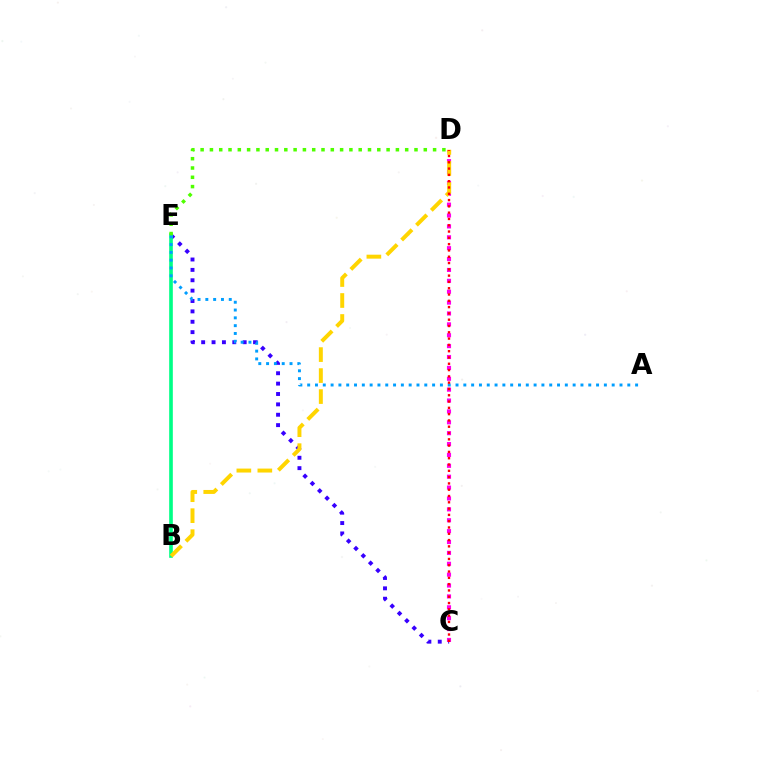{('C', 'D'): [{'color': '#ff00ed', 'line_style': 'dotted', 'thickness': 2.96}, {'color': '#ff0000', 'line_style': 'dotted', 'thickness': 1.71}], ('C', 'E'): [{'color': '#3700ff', 'line_style': 'dotted', 'thickness': 2.82}], ('B', 'E'): [{'color': '#00ff86', 'line_style': 'solid', 'thickness': 2.62}], ('A', 'E'): [{'color': '#009eff', 'line_style': 'dotted', 'thickness': 2.12}], ('B', 'D'): [{'color': '#ffd500', 'line_style': 'dashed', 'thickness': 2.85}], ('D', 'E'): [{'color': '#4fff00', 'line_style': 'dotted', 'thickness': 2.53}]}